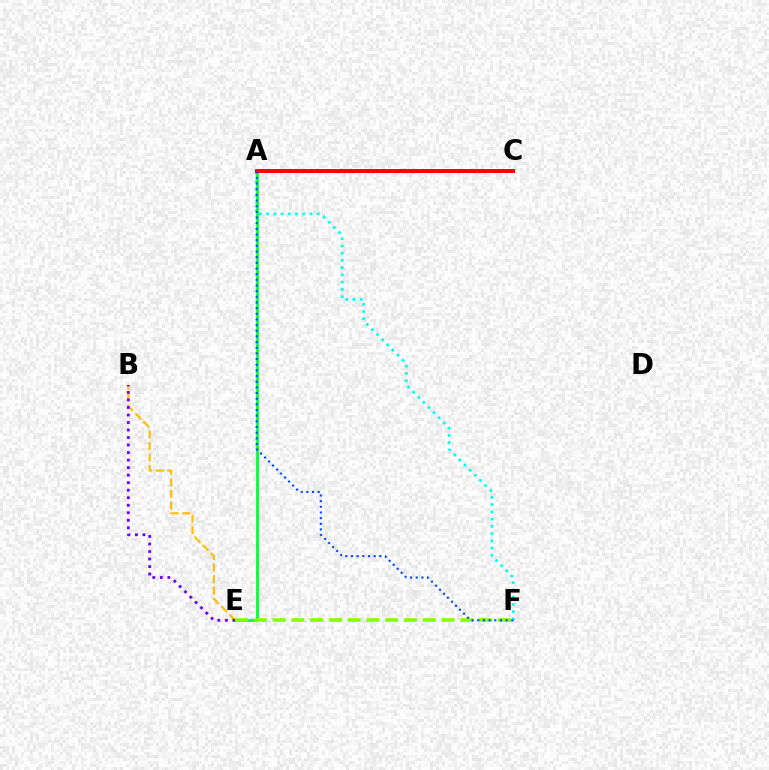{('A', 'F'): [{'color': '#00fff6', 'line_style': 'dotted', 'thickness': 1.97}, {'color': '#004bff', 'line_style': 'dotted', 'thickness': 1.54}], ('B', 'E'): [{'color': '#ffbd00', 'line_style': 'dashed', 'thickness': 1.57}, {'color': '#7200ff', 'line_style': 'dotted', 'thickness': 2.04}], ('A', 'E'): [{'color': '#00ff39', 'line_style': 'solid', 'thickness': 2.0}], ('A', 'C'): [{'color': '#ff00cf', 'line_style': 'dotted', 'thickness': 1.75}, {'color': '#ff0000', 'line_style': 'solid', 'thickness': 2.84}], ('E', 'F'): [{'color': '#84ff00', 'line_style': 'dashed', 'thickness': 2.55}]}